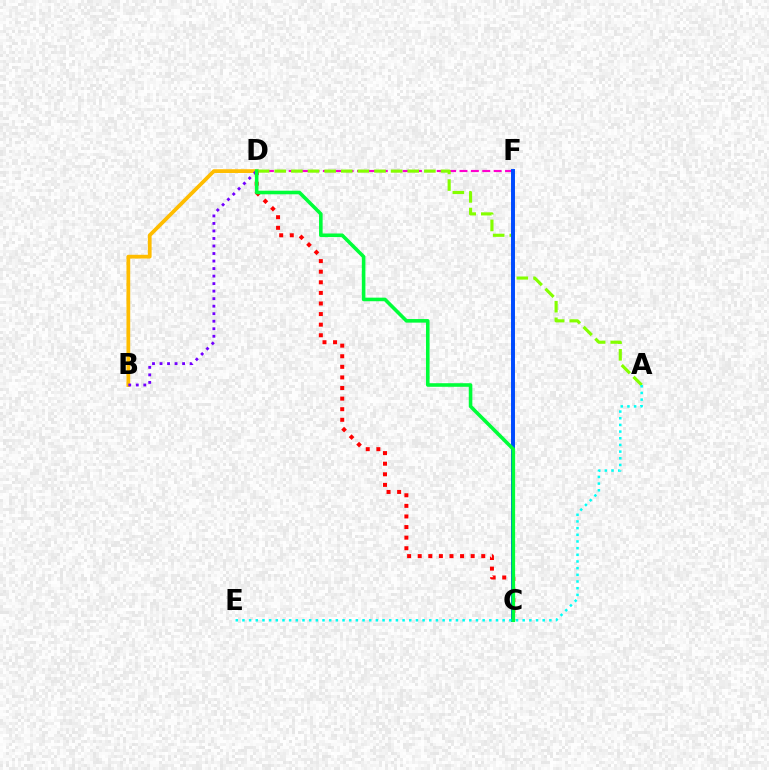{('D', 'F'): [{'color': '#ff00cf', 'line_style': 'dashed', 'thickness': 1.55}], ('A', 'D'): [{'color': '#84ff00', 'line_style': 'dashed', 'thickness': 2.26}], ('C', 'D'): [{'color': '#ff0000', 'line_style': 'dotted', 'thickness': 2.88}, {'color': '#00ff39', 'line_style': 'solid', 'thickness': 2.58}], ('B', 'D'): [{'color': '#ffbd00', 'line_style': 'solid', 'thickness': 2.71}, {'color': '#7200ff', 'line_style': 'dotted', 'thickness': 2.04}], ('C', 'F'): [{'color': '#004bff', 'line_style': 'solid', 'thickness': 2.85}], ('A', 'E'): [{'color': '#00fff6', 'line_style': 'dotted', 'thickness': 1.81}]}